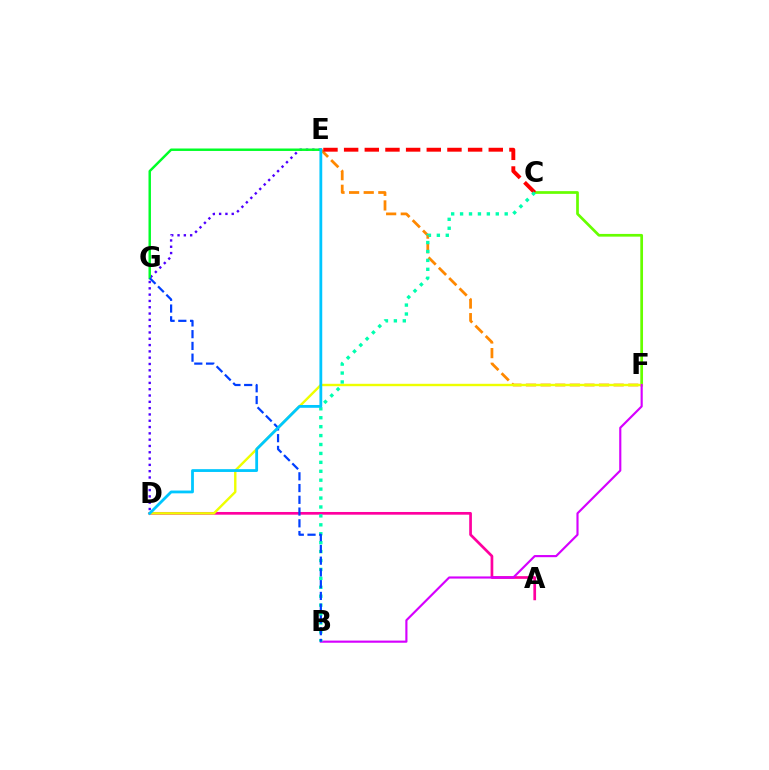{('E', 'F'): [{'color': '#ff8800', 'line_style': 'dashed', 'thickness': 1.98}], ('C', 'F'): [{'color': '#66ff00', 'line_style': 'solid', 'thickness': 1.96}], ('A', 'D'): [{'color': '#ff00a0', 'line_style': 'solid', 'thickness': 1.95}], ('D', 'F'): [{'color': '#eeff00', 'line_style': 'solid', 'thickness': 1.73}], ('B', 'F'): [{'color': '#d600ff', 'line_style': 'solid', 'thickness': 1.55}], ('C', 'E'): [{'color': '#ff0000', 'line_style': 'dashed', 'thickness': 2.81}], ('D', 'E'): [{'color': '#4f00ff', 'line_style': 'dotted', 'thickness': 1.71}, {'color': '#00c7ff', 'line_style': 'solid', 'thickness': 2.02}], ('E', 'G'): [{'color': '#00ff27', 'line_style': 'solid', 'thickness': 1.76}], ('B', 'C'): [{'color': '#00ffaf', 'line_style': 'dotted', 'thickness': 2.42}], ('B', 'G'): [{'color': '#003fff', 'line_style': 'dashed', 'thickness': 1.6}]}